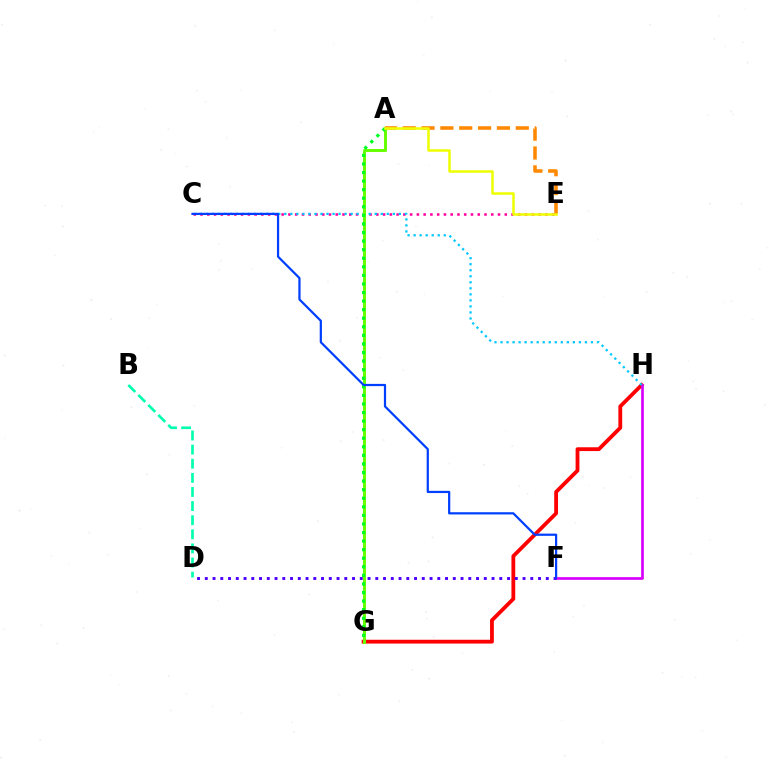{('G', 'H'): [{'color': '#ff0000', 'line_style': 'solid', 'thickness': 2.74}], ('C', 'E'): [{'color': '#ff00a0', 'line_style': 'dotted', 'thickness': 1.84}], ('B', 'D'): [{'color': '#00ffaf', 'line_style': 'dashed', 'thickness': 1.92}], ('F', 'H'): [{'color': '#d600ff', 'line_style': 'solid', 'thickness': 1.93}], ('C', 'H'): [{'color': '#00c7ff', 'line_style': 'dotted', 'thickness': 1.64}], ('A', 'G'): [{'color': '#66ff00', 'line_style': 'solid', 'thickness': 2.13}, {'color': '#00ff27', 'line_style': 'dotted', 'thickness': 2.33}], ('D', 'F'): [{'color': '#4f00ff', 'line_style': 'dotted', 'thickness': 2.11}], ('C', 'F'): [{'color': '#003fff', 'line_style': 'solid', 'thickness': 1.6}], ('A', 'E'): [{'color': '#ff8800', 'line_style': 'dashed', 'thickness': 2.56}, {'color': '#eeff00', 'line_style': 'solid', 'thickness': 1.82}]}